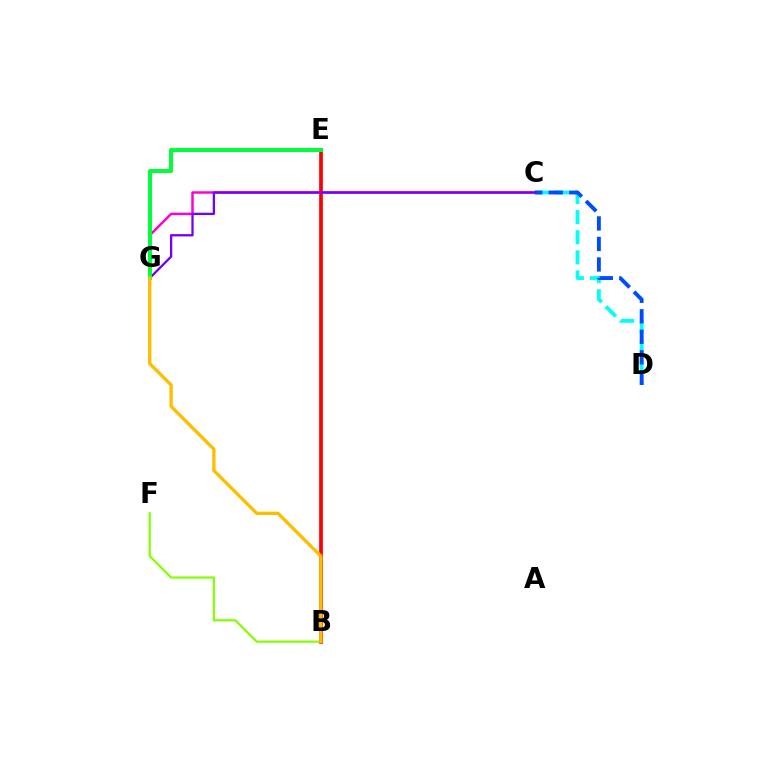{('C', 'D'): [{'color': '#00fff6', 'line_style': 'dashed', 'thickness': 2.73}, {'color': '#004bff', 'line_style': 'dashed', 'thickness': 2.79}], ('B', 'F'): [{'color': '#84ff00', 'line_style': 'solid', 'thickness': 1.59}], ('B', 'E'): [{'color': '#ff0000', 'line_style': 'solid', 'thickness': 2.66}], ('C', 'G'): [{'color': '#ff00cf', 'line_style': 'solid', 'thickness': 1.77}, {'color': '#7200ff', 'line_style': 'solid', 'thickness': 1.66}], ('E', 'G'): [{'color': '#00ff39', 'line_style': 'solid', 'thickness': 2.85}], ('B', 'G'): [{'color': '#ffbd00', 'line_style': 'solid', 'thickness': 2.4}]}